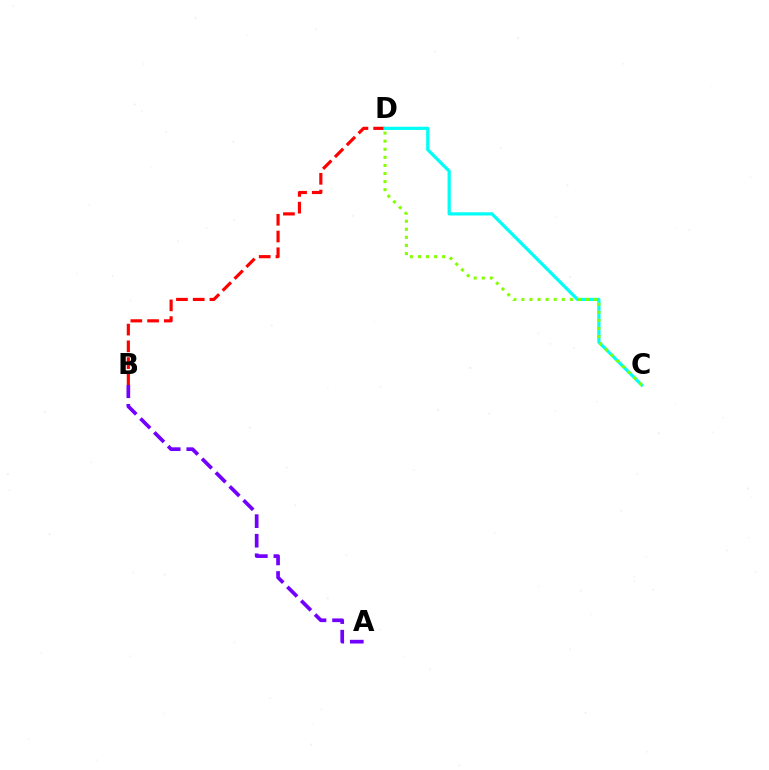{('B', 'D'): [{'color': '#ff0000', 'line_style': 'dashed', 'thickness': 2.28}], ('C', 'D'): [{'color': '#00fff6', 'line_style': 'solid', 'thickness': 2.31}, {'color': '#84ff00', 'line_style': 'dotted', 'thickness': 2.2}], ('A', 'B'): [{'color': '#7200ff', 'line_style': 'dashed', 'thickness': 2.66}]}